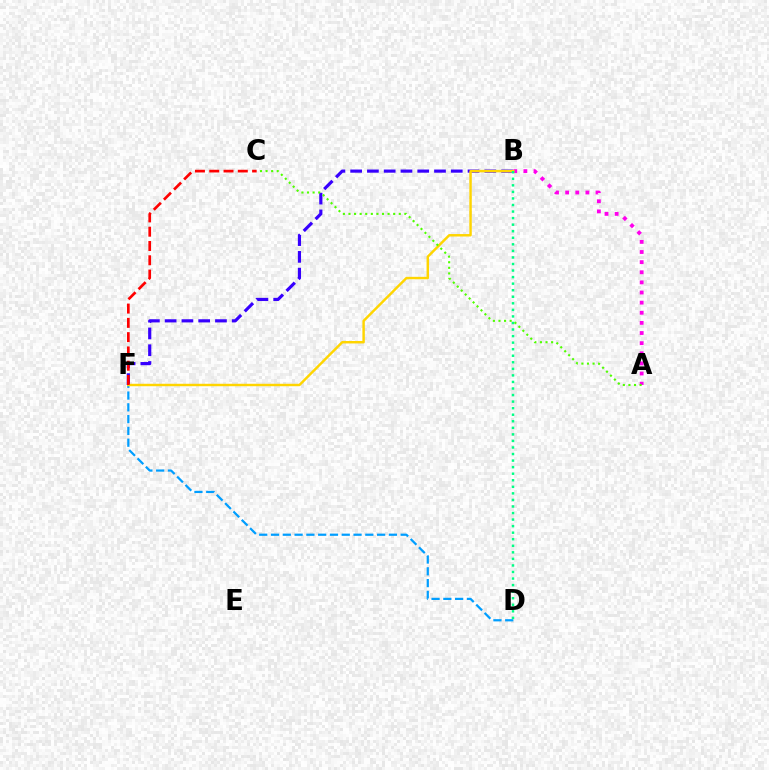{('D', 'F'): [{'color': '#009eff', 'line_style': 'dashed', 'thickness': 1.6}], ('B', 'F'): [{'color': '#3700ff', 'line_style': 'dashed', 'thickness': 2.28}, {'color': '#ffd500', 'line_style': 'solid', 'thickness': 1.76}], ('A', 'B'): [{'color': '#ff00ed', 'line_style': 'dotted', 'thickness': 2.75}], ('B', 'D'): [{'color': '#00ff86', 'line_style': 'dotted', 'thickness': 1.78}], ('C', 'F'): [{'color': '#ff0000', 'line_style': 'dashed', 'thickness': 1.94}], ('A', 'C'): [{'color': '#4fff00', 'line_style': 'dotted', 'thickness': 1.52}]}